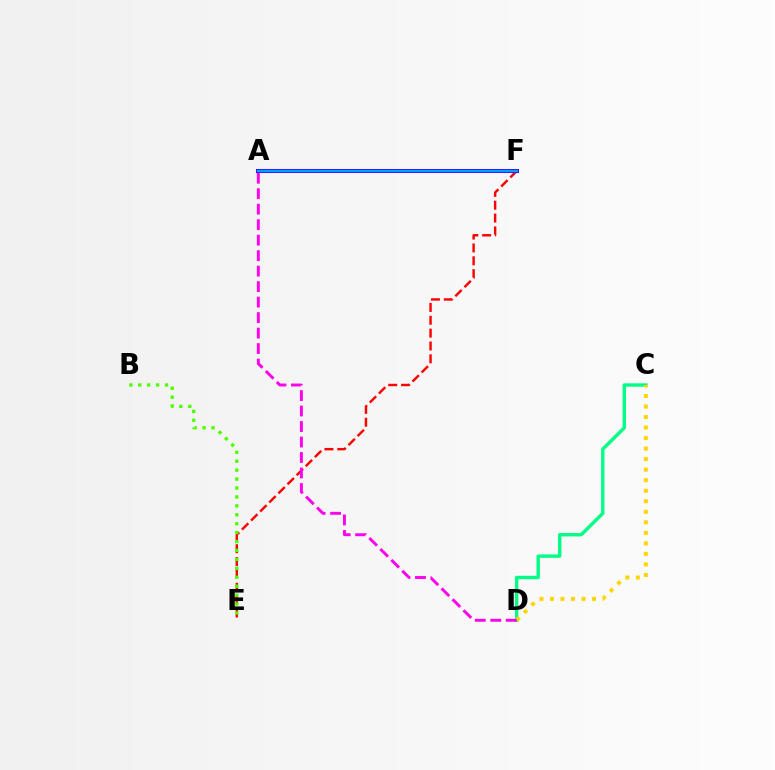{('E', 'F'): [{'color': '#ff0000', 'line_style': 'dashed', 'thickness': 1.75}], ('B', 'E'): [{'color': '#4fff00', 'line_style': 'dotted', 'thickness': 2.43}], ('C', 'D'): [{'color': '#00ff86', 'line_style': 'solid', 'thickness': 2.45}, {'color': '#ffd500', 'line_style': 'dotted', 'thickness': 2.86}], ('A', 'D'): [{'color': '#ff00ed', 'line_style': 'dashed', 'thickness': 2.1}], ('A', 'F'): [{'color': '#3700ff', 'line_style': 'solid', 'thickness': 2.91}, {'color': '#009eff', 'line_style': 'solid', 'thickness': 1.76}]}